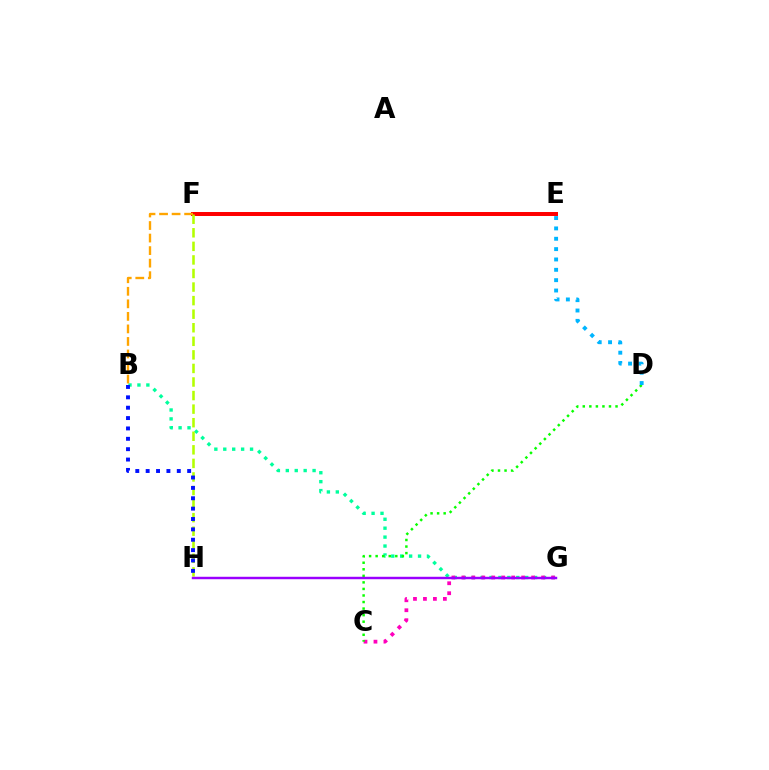{('B', 'G'): [{'color': '#00ff9d', 'line_style': 'dotted', 'thickness': 2.42}], ('C', 'G'): [{'color': '#ff00bd', 'line_style': 'dotted', 'thickness': 2.71}], ('E', 'F'): [{'color': '#ff0000', 'line_style': 'solid', 'thickness': 2.86}], ('F', 'H'): [{'color': '#b3ff00', 'line_style': 'dashed', 'thickness': 1.84}], ('C', 'D'): [{'color': '#08ff00', 'line_style': 'dotted', 'thickness': 1.78}], ('B', 'F'): [{'color': '#ffa500', 'line_style': 'dashed', 'thickness': 1.7}], ('G', 'H'): [{'color': '#9b00ff', 'line_style': 'solid', 'thickness': 1.76}], ('D', 'E'): [{'color': '#00b5ff', 'line_style': 'dotted', 'thickness': 2.81}], ('B', 'H'): [{'color': '#0010ff', 'line_style': 'dotted', 'thickness': 2.82}]}